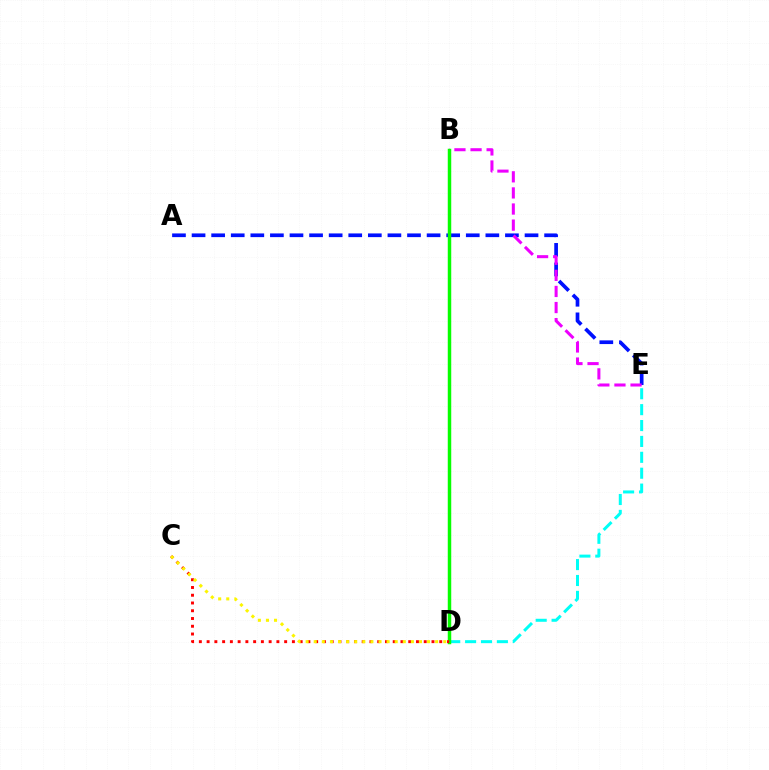{('A', 'E'): [{'color': '#0010ff', 'line_style': 'dashed', 'thickness': 2.66}], ('B', 'E'): [{'color': '#ee00ff', 'line_style': 'dashed', 'thickness': 2.19}], ('D', 'E'): [{'color': '#00fff6', 'line_style': 'dashed', 'thickness': 2.16}], ('B', 'D'): [{'color': '#08ff00', 'line_style': 'solid', 'thickness': 2.5}], ('C', 'D'): [{'color': '#ff0000', 'line_style': 'dotted', 'thickness': 2.11}, {'color': '#fcf500', 'line_style': 'dotted', 'thickness': 2.2}]}